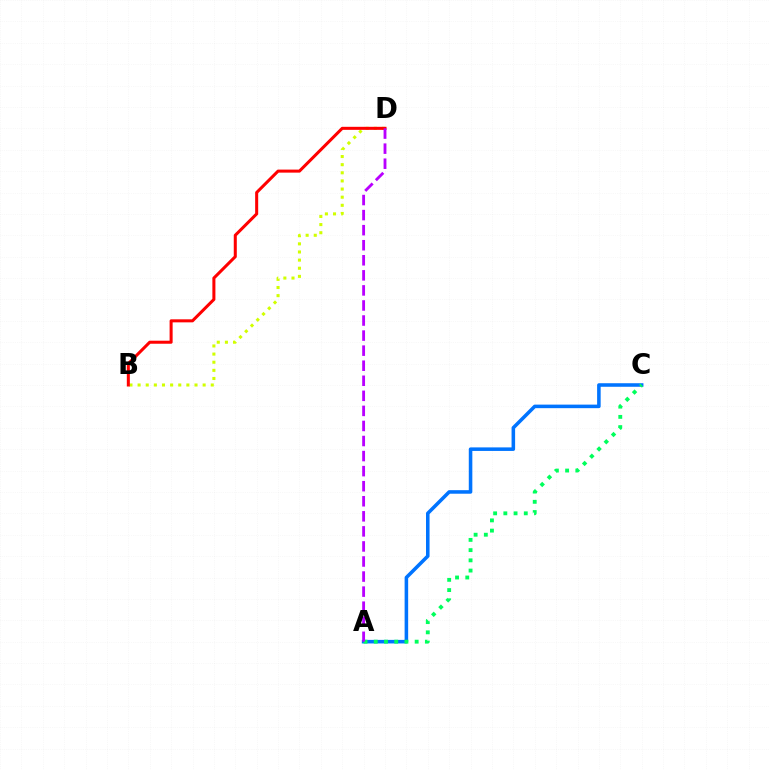{('B', 'D'): [{'color': '#d1ff00', 'line_style': 'dotted', 'thickness': 2.21}, {'color': '#ff0000', 'line_style': 'solid', 'thickness': 2.18}], ('A', 'C'): [{'color': '#0074ff', 'line_style': 'solid', 'thickness': 2.56}, {'color': '#00ff5c', 'line_style': 'dotted', 'thickness': 2.78}], ('A', 'D'): [{'color': '#b900ff', 'line_style': 'dashed', 'thickness': 2.05}]}